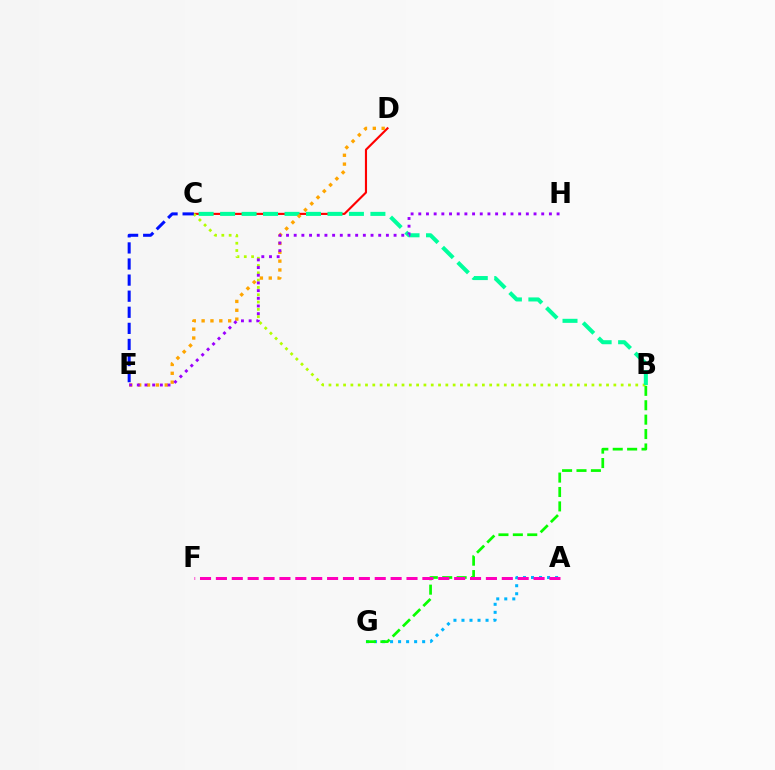{('A', 'G'): [{'color': '#00b5ff', 'line_style': 'dotted', 'thickness': 2.18}], ('C', 'D'): [{'color': '#ff0000', 'line_style': 'solid', 'thickness': 1.54}], ('B', 'C'): [{'color': '#b3ff00', 'line_style': 'dotted', 'thickness': 1.98}, {'color': '#00ff9d', 'line_style': 'dashed', 'thickness': 2.92}], ('B', 'G'): [{'color': '#08ff00', 'line_style': 'dashed', 'thickness': 1.96}], ('D', 'E'): [{'color': '#ffa500', 'line_style': 'dotted', 'thickness': 2.4}], ('C', 'E'): [{'color': '#0010ff', 'line_style': 'dashed', 'thickness': 2.19}], ('A', 'F'): [{'color': '#ff00bd', 'line_style': 'dashed', 'thickness': 2.16}], ('E', 'H'): [{'color': '#9b00ff', 'line_style': 'dotted', 'thickness': 2.09}]}